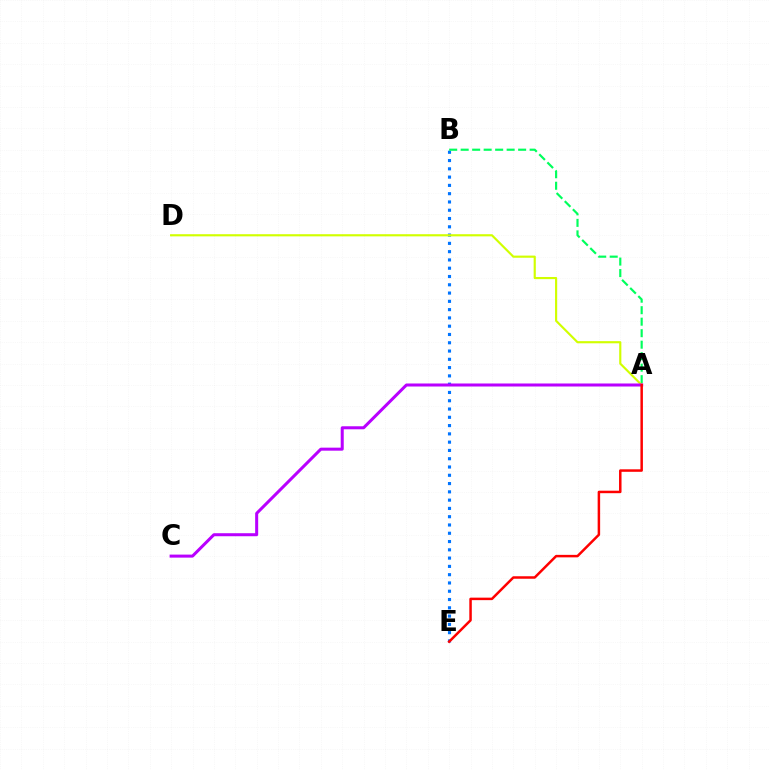{('B', 'E'): [{'color': '#0074ff', 'line_style': 'dotted', 'thickness': 2.25}], ('A', 'B'): [{'color': '#00ff5c', 'line_style': 'dashed', 'thickness': 1.56}], ('A', 'D'): [{'color': '#d1ff00', 'line_style': 'solid', 'thickness': 1.55}], ('A', 'C'): [{'color': '#b900ff', 'line_style': 'solid', 'thickness': 2.18}], ('A', 'E'): [{'color': '#ff0000', 'line_style': 'solid', 'thickness': 1.79}]}